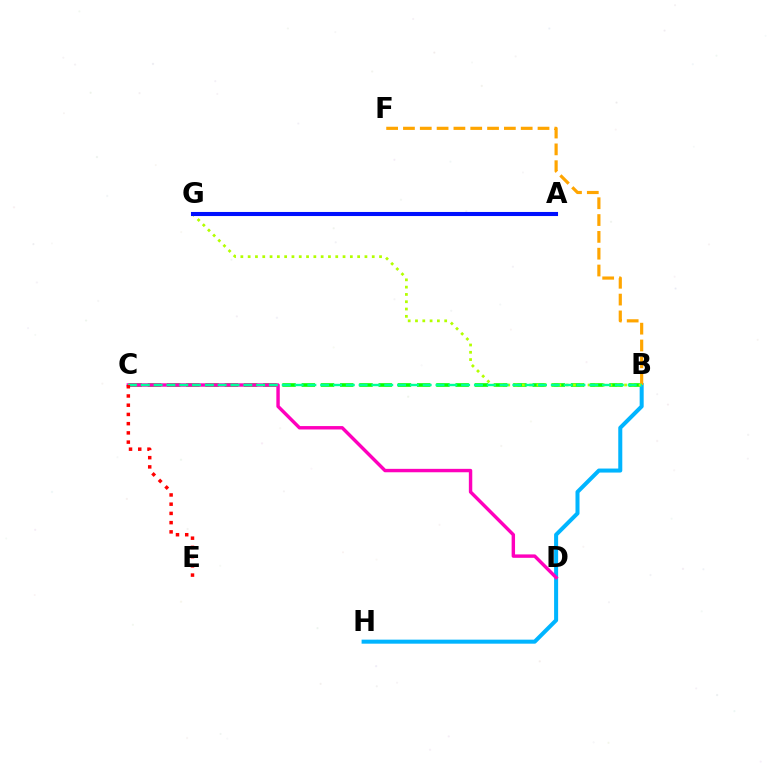{('B', 'C'): [{'color': '#08ff00', 'line_style': 'dashed', 'thickness': 2.61}, {'color': '#00ff9d', 'line_style': 'dashed', 'thickness': 1.74}], ('B', 'H'): [{'color': '#00b5ff', 'line_style': 'solid', 'thickness': 2.9}], ('A', 'G'): [{'color': '#9b00ff', 'line_style': 'dotted', 'thickness': 2.53}, {'color': '#0010ff', 'line_style': 'solid', 'thickness': 2.94}], ('C', 'D'): [{'color': '#ff00bd', 'line_style': 'solid', 'thickness': 2.46}], ('B', 'F'): [{'color': '#ffa500', 'line_style': 'dashed', 'thickness': 2.29}], ('B', 'G'): [{'color': '#b3ff00', 'line_style': 'dotted', 'thickness': 1.98}], ('C', 'E'): [{'color': '#ff0000', 'line_style': 'dotted', 'thickness': 2.51}]}